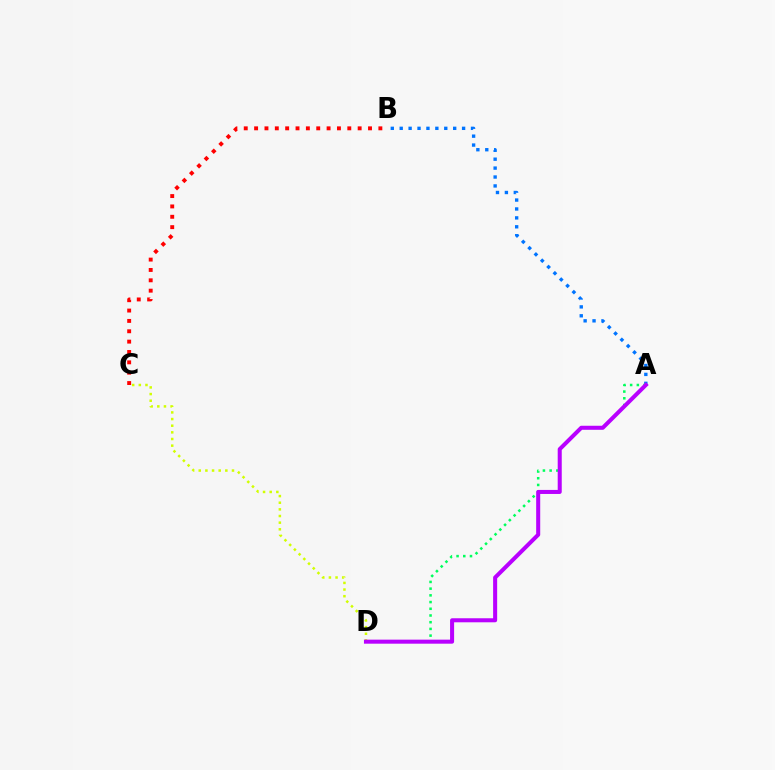{('A', 'B'): [{'color': '#0074ff', 'line_style': 'dotted', 'thickness': 2.42}], ('A', 'D'): [{'color': '#00ff5c', 'line_style': 'dotted', 'thickness': 1.82}, {'color': '#b900ff', 'line_style': 'solid', 'thickness': 2.91}], ('C', 'D'): [{'color': '#d1ff00', 'line_style': 'dotted', 'thickness': 1.81}], ('B', 'C'): [{'color': '#ff0000', 'line_style': 'dotted', 'thickness': 2.81}]}